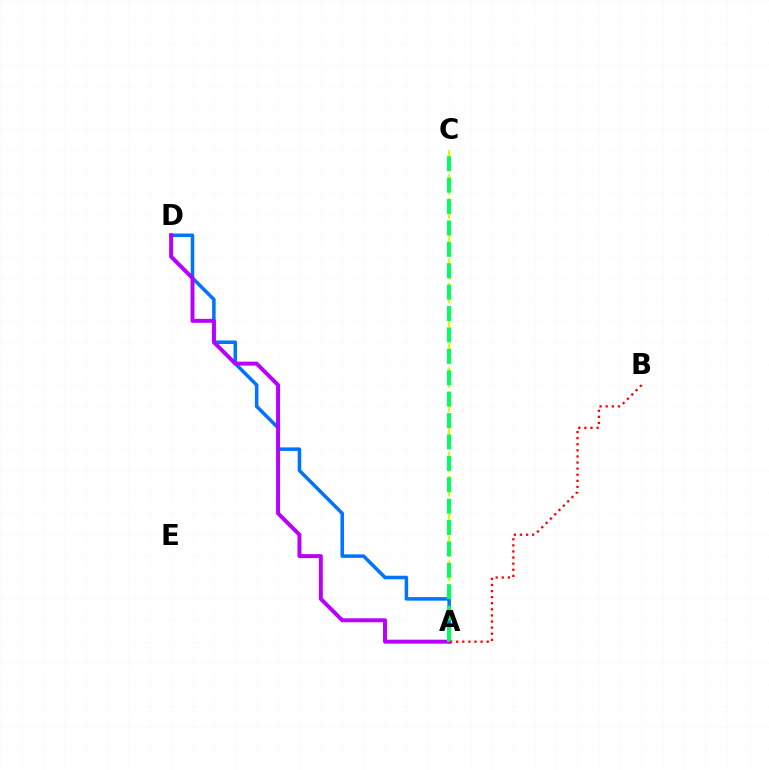{('A', 'C'): [{'color': '#d1ff00', 'line_style': 'dashed', 'thickness': 1.64}, {'color': '#00ff5c', 'line_style': 'dashed', 'thickness': 2.91}], ('A', 'D'): [{'color': '#0074ff', 'line_style': 'solid', 'thickness': 2.54}, {'color': '#b900ff', 'line_style': 'solid', 'thickness': 2.85}], ('A', 'B'): [{'color': '#ff0000', 'line_style': 'dotted', 'thickness': 1.66}]}